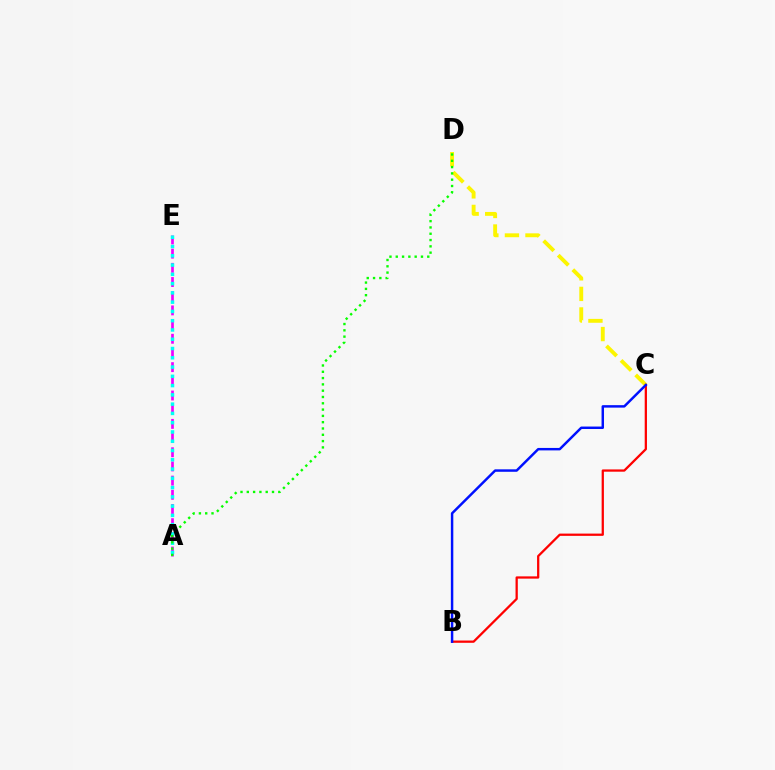{('A', 'E'): [{'color': '#ee00ff', 'line_style': 'dashed', 'thickness': 1.93}, {'color': '#00fff6', 'line_style': 'dotted', 'thickness': 2.52}], ('C', 'D'): [{'color': '#fcf500', 'line_style': 'dashed', 'thickness': 2.79}], ('B', 'C'): [{'color': '#ff0000', 'line_style': 'solid', 'thickness': 1.63}, {'color': '#0010ff', 'line_style': 'solid', 'thickness': 1.77}], ('A', 'D'): [{'color': '#08ff00', 'line_style': 'dotted', 'thickness': 1.71}]}